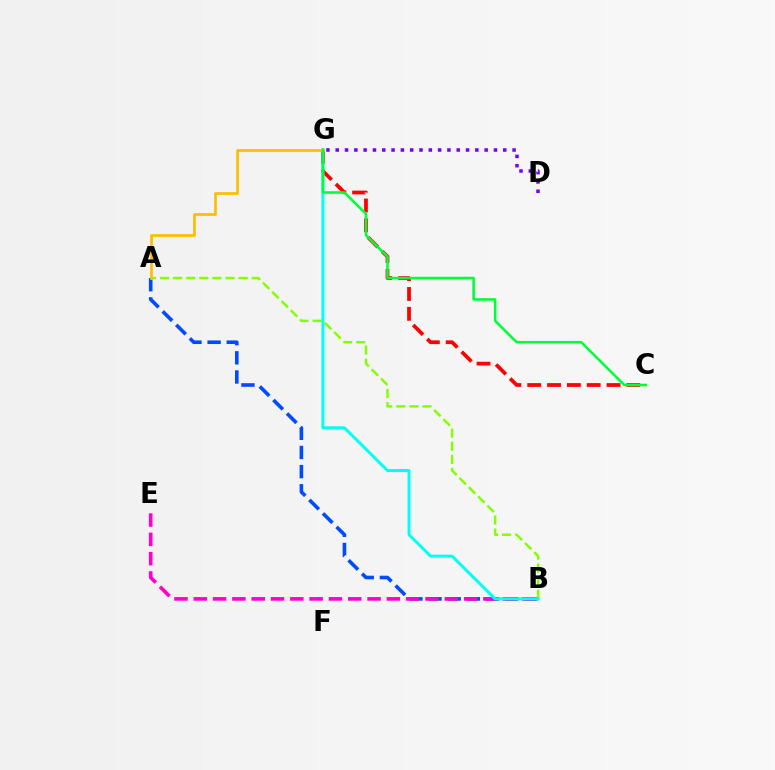{('A', 'B'): [{'color': '#004bff', 'line_style': 'dashed', 'thickness': 2.6}, {'color': '#84ff00', 'line_style': 'dashed', 'thickness': 1.78}], ('B', 'E'): [{'color': '#ff00cf', 'line_style': 'dashed', 'thickness': 2.62}], ('C', 'G'): [{'color': '#ff0000', 'line_style': 'dashed', 'thickness': 2.69}, {'color': '#00ff39', 'line_style': 'solid', 'thickness': 1.85}], ('D', 'G'): [{'color': '#7200ff', 'line_style': 'dotted', 'thickness': 2.53}], ('B', 'G'): [{'color': '#00fff6', 'line_style': 'solid', 'thickness': 2.14}], ('A', 'G'): [{'color': '#ffbd00', 'line_style': 'solid', 'thickness': 1.96}]}